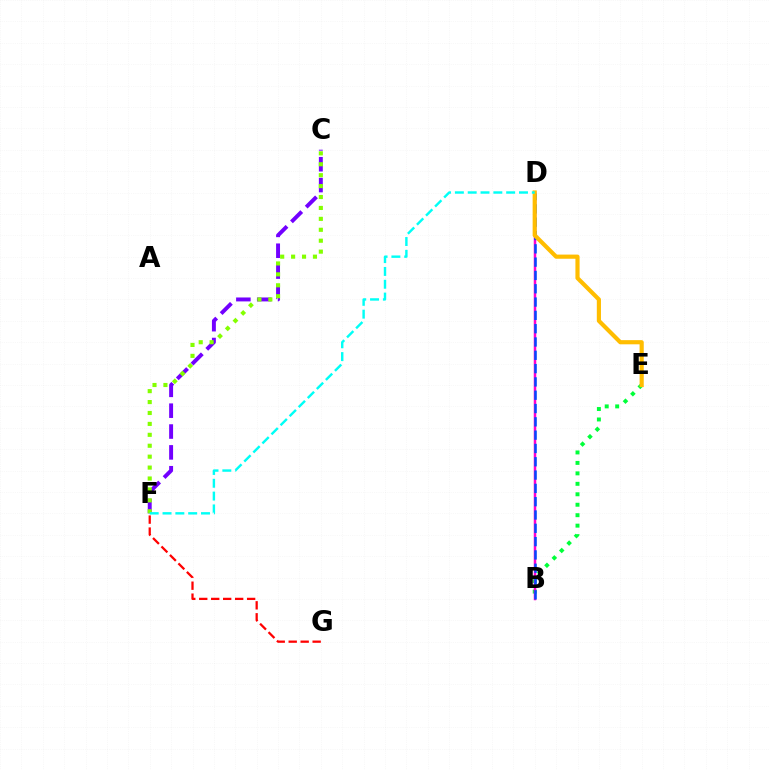{('B', 'E'): [{'color': '#00ff39', 'line_style': 'dotted', 'thickness': 2.84}], ('C', 'F'): [{'color': '#7200ff', 'line_style': 'dashed', 'thickness': 2.83}, {'color': '#84ff00', 'line_style': 'dotted', 'thickness': 2.97}], ('B', 'D'): [{'color': '#ff00cf', 'line_style': 'solid', 'thickness': 1.8}, {'color': '#004bff', 'line_style': 'dashed', 'thickness': 1.81}], ('D', 'E'): [{'color': '#ffbd00', 'line_style': 'solid', 'thickness': 3.0}], ('F', 'G'): [{'color': '#ff0000', 'line_style': 'dashed', 'thickness': 1.63}], ('D', 'F'): [{'color': '#00fff6', 'line_style': 'dashed', 'thickness': 1.74}]}